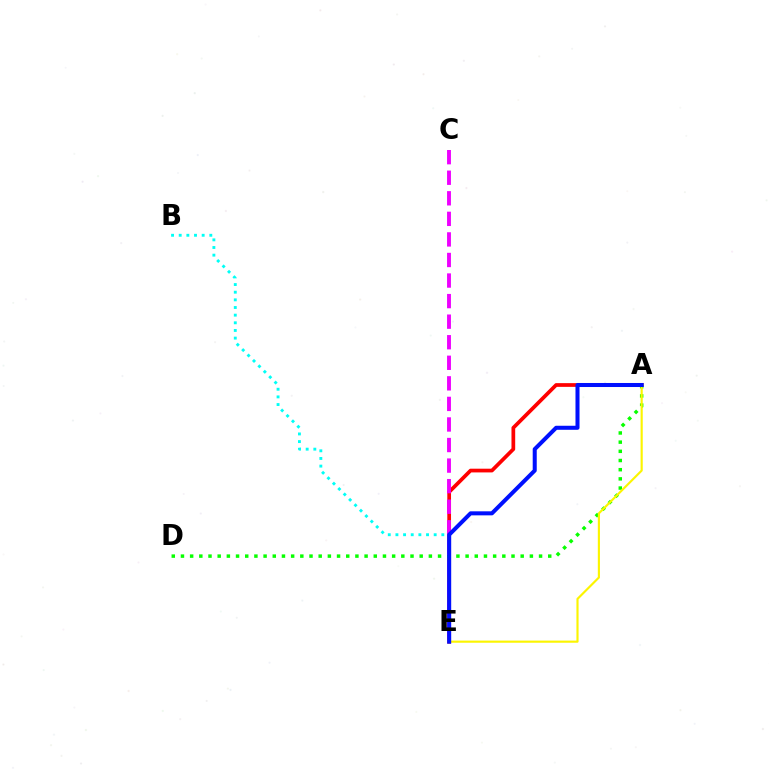{('B', 'E'): [{'color': '#00fff6', 'line_style': 'dotted', 'thickness': 2.08}], ('A', 'E'): [{'color': '#ff0000', 'line_style': 'solid', 'thickness': 2.68}, {'color': '#fcf500', 'line_style': 'solid', 'thickness': 1.55}, {'color': '#0010ff', 'line_style': 'solid', 'thickness': 2.9}], ('A', 'D'): [{'color': '#08ff00', 'line_style': 'dotted', 'thickness': 2.49}], ('C', 'E'): [{'color': '#ee00ff', 'line_style': 'dashed', 'thickness': 2.79}]}